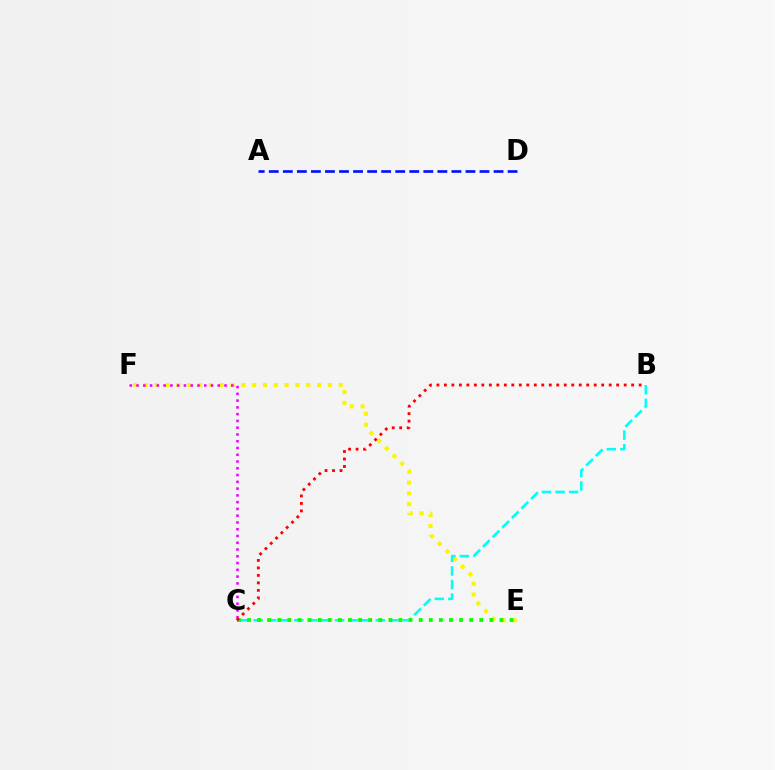{('E', 'F'): [{'color': '#fcf500', 'line_style': 'dotted', 'thickness': 2.94}], ('B', 'C'): [{'color': '#00fff6', 'line_style': 'dashed', 'thickness': 1.84}, {'color': '#ff0000', 'line_style': 'dotted', 'thickness': 2.04}], ('A', 'D'): [{'color': '#0010ff', 'line_style': 'dashed', 'thickness': 1.91}], ('C', 'F'): [{'color': '#ee00ff', 'line_style': 'dotted', 'thickness': 1.84}], ('C', 'E'): [{'color': '#08ff00', 'line_style': 'dotted', 'thickness': 2.74}]}